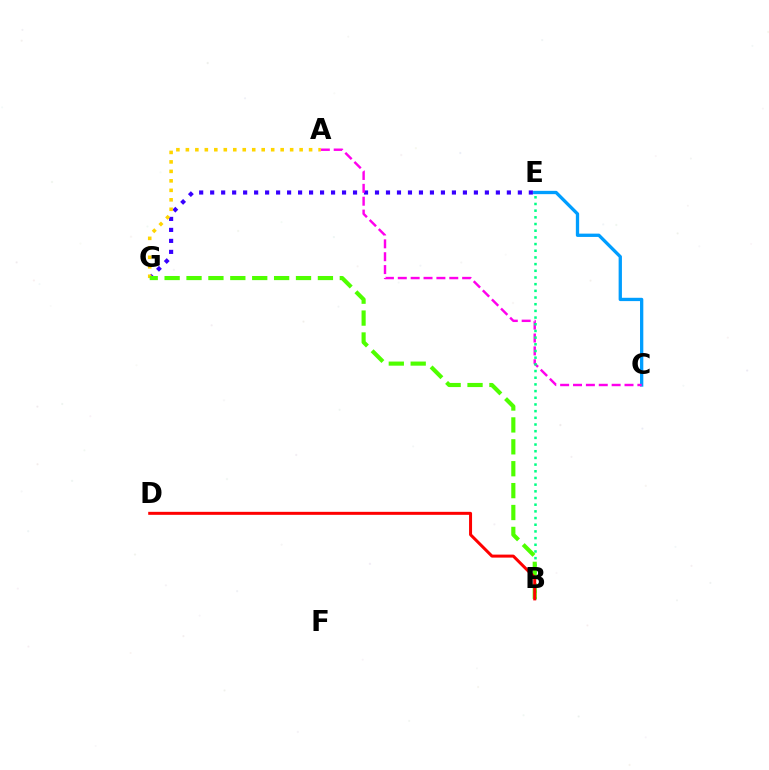{('E', 'G'): [{'color': '#3700ff', 'line_style': 'dotted', 'thickness': 2.99}], ('C', 'E'): [{'color': '#009eff', 'line_style': 'solid', 'thickness': 2.38}], ('A', 'G'): [{'color': '#ffd500', 'line_style': 'dotted', 'thickness': 2.58}], ('A', 'C'): [{'color': '#ff00ed', 'line_style': 'dashed', 'thickness': 1.75}], ('B', 'E'): [{'color': '#00ff86', 'line_style': 'dotted', 'thickness': 1.82}], ('B', 'G'): [{'color': '#4fff00', 'line_style': 'dashed', 'thickness': 2.97}], ('B', 'D'): [{'color': '#ff0000', 'line_style': 'solid', 'thickness': 2.16}]}